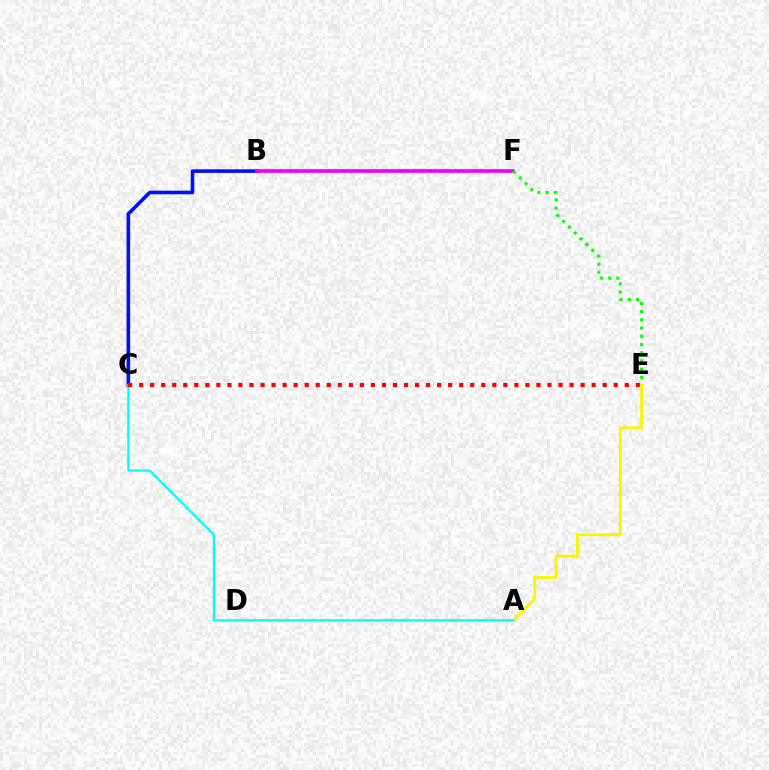{('B', 'C'): [{'color': '#0010ff', 'line_style': 'solid', 'thickness': 2.6}], ('B', 'F'): [{'color': '#ee00ff', 'line_style': 'solid', 'thickness': 2.63}], ('E', 'F'): [{'color': '#08ff00', 'line_style': 'dotted', 'thickness': 2.23}], ('A', 'E'): [{'color': '#fcf500', 'line_style': 'solid', 'thickness': 2.03}], ('A', 'C'): [{'color': '#00fff6', 'line_style': 'solid', 'thickness': 1.57}], ('C', 'E'): [{'color': '#ff0000', 'line_style': 'dotted', 'thickness': 3.0}]}